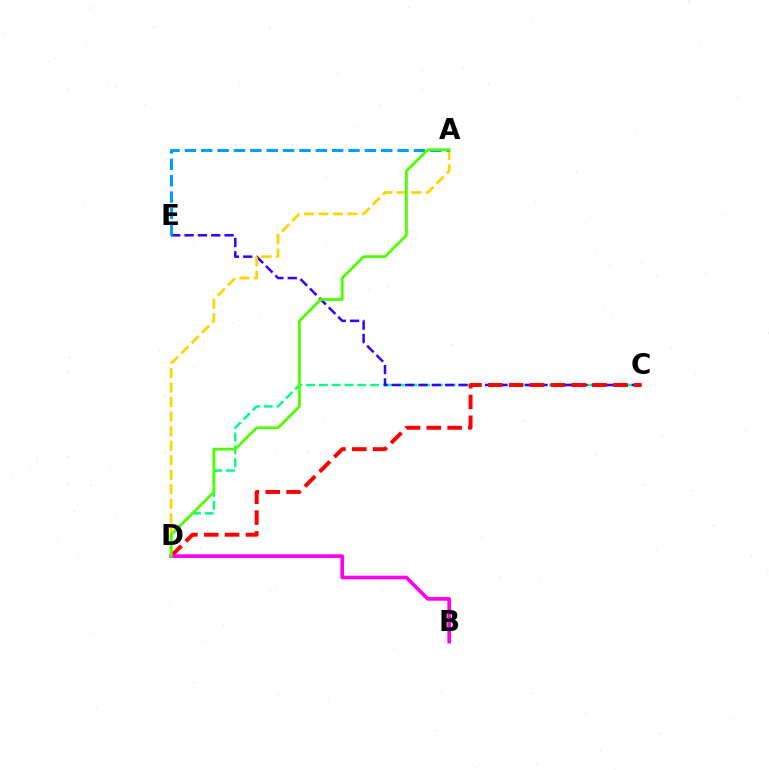{('C', 'D'): [{'color': '#00ff86', 'line_style': 'dashed', 'thickness': 1.74}, {'color': '#ff0000', 'line_style': 'dashed', 'thickness': 2.83}], ('C', 'E'): [{'color': '#3700ff', 'line_style': 'dashed', 'thickness': 1.81}], ('A', 'D'): [{'color': '#ffd500', 'line_style': 'dashed', 'thickness': 1.97}, {'color': '#4fff00', 'line_style': 'solid', 'thickness': 2.02}], ('A', 'E'): [{'color': '#009eff', 'line_style': 'dashed', 'thickness': 2.22}], ('B', 'D'): [{'color': '#ff00ed', 'line_style': 'solid', 'thickness': 2.62}]}